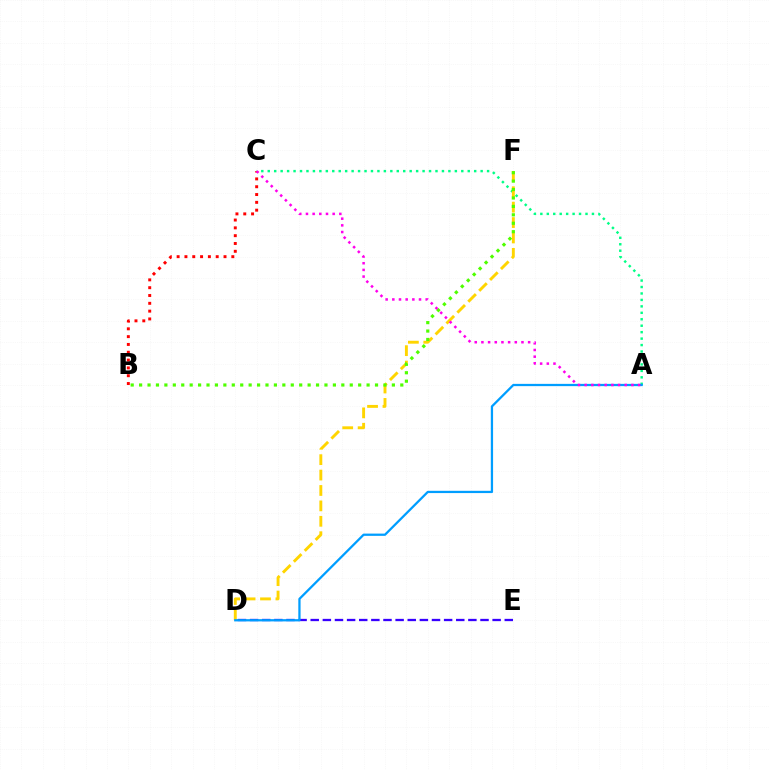{('A', 'C'): [{'color': '#00ff86', 'line_style': 'dotted', 'thickness': 1.75}, {'color': '#ff00ed', 'line_style': 'dotted', 'thickness': 1.81}], ('D', 'E'): [{'color': '#3700ff', 'line_style': 'dashed', 'thickness': 1.65}], ('D', 'F'): [{'color': '#ffd500', 'line_style': 'dashed', 'thickness': 2.09}], ('B', 'F'): [{'color': '#4fff00', 'line_style': 'dotted', 'thickness': 2.29}], ('B', 'C'): [{'color': '#ff0000', 'line_style': 'dotted', 'thickness': 2.12}], ('A', 'D'): [{'color': '#009eff', 'line_style': 'solid', 'thickness': 1.63}]}